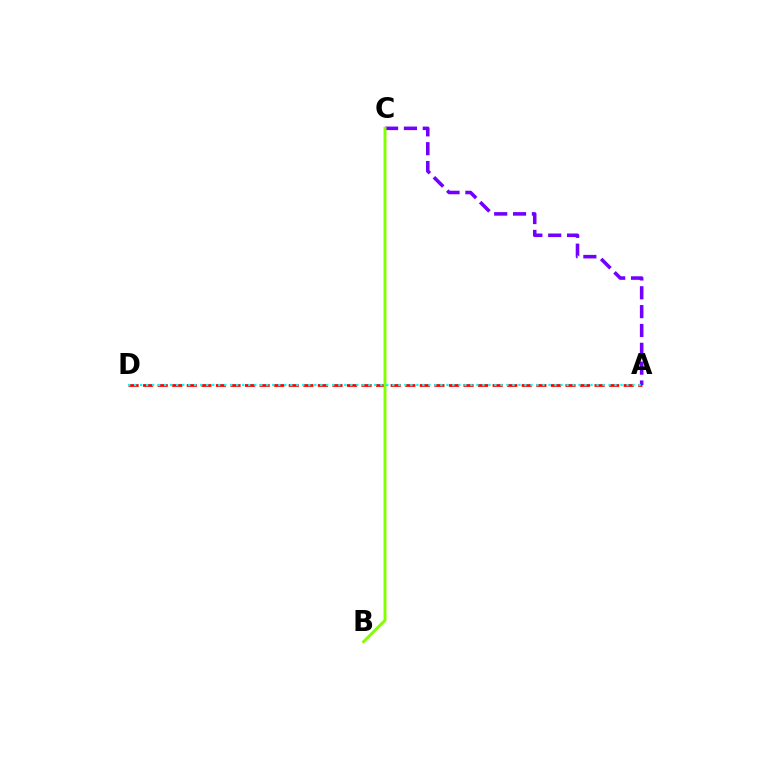{('A', 'D'): [{'color': '#ff0000', 'line_style': 'dashed', 'thickness': 1.98}, {'color': '#00fff6', 'line_style': 'dotted', 'thickness': 1.63}], ('A', 'C'): [{'color': '#7200ff', 'line_style': 'dashed', 'thickness': 2.56}], ('B', 'C'): [{'color': '#84ff00', 'line_style': 'solid', 'thickness': 2.12}]}